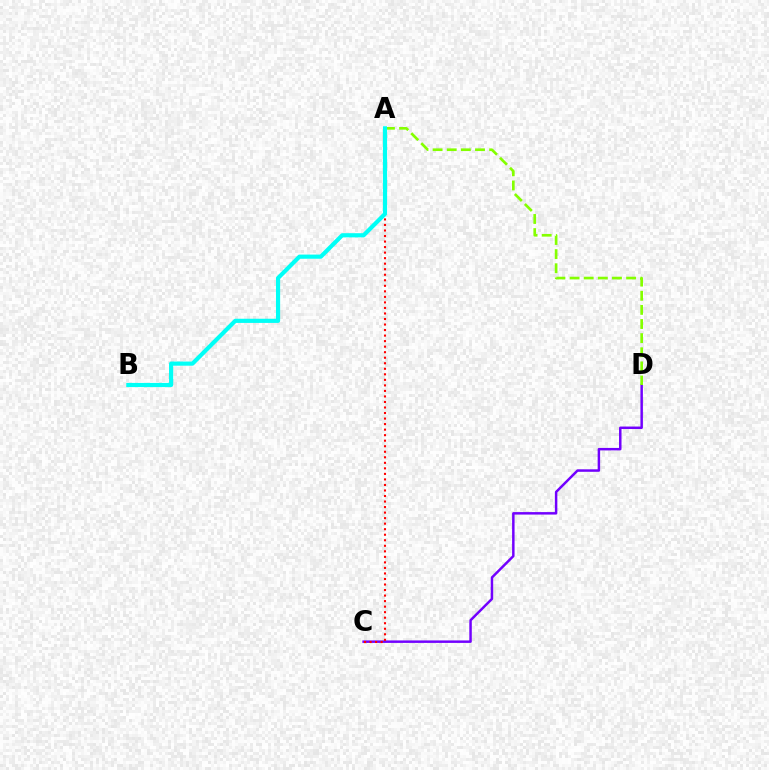{('C', 'D'): [{'color': '#7200ff', 'line_style': 'solid', 'thickness': 1.78}], ('A', 'D'): [{'color': '#84ff00', 'line_style': 'dashed', 'thickness': 1.92}], ('A', 'C'): [{'color': '#ff0000', 'line_style': 'dotted', 'thickness': 1.5}], ('A', 'B'): [{'color': '#00fff6', 'line_style': 'solid', 'thickness': 3.0}]}